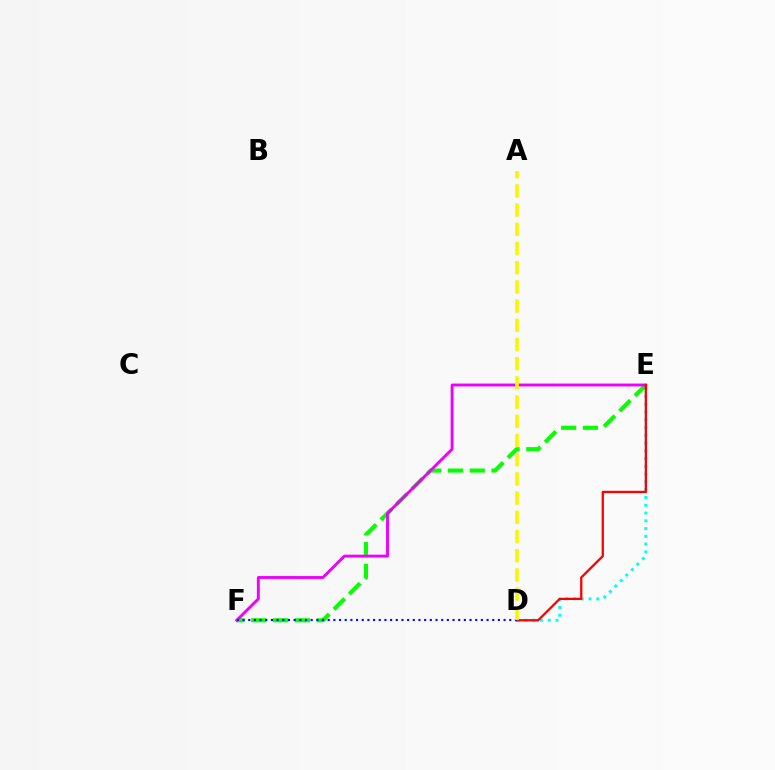{('D', 'E'): [{'color': '#00fff6', 'line_style': 'dotted', 'thickness': 2.11}, {'color': '#ff0000', 'line_style': 'solid', 'thickness': 1.65}], ('E', 'F'): [{'color': '#08ff00', 'line_style': 'dashed', 'thickness': 2.96}, {'color': '#ee00ff', 'line_style': 'solid', 'thickness': 2.08}], ('D', 'F'): [{'color': '#0010ff', 'line_style': 'dotted', 'thickness': 1.54}], ('A', 'D'): [{'color': '#fcf500', 'line_style': 'dashed', 'thickness': 2.61}]}